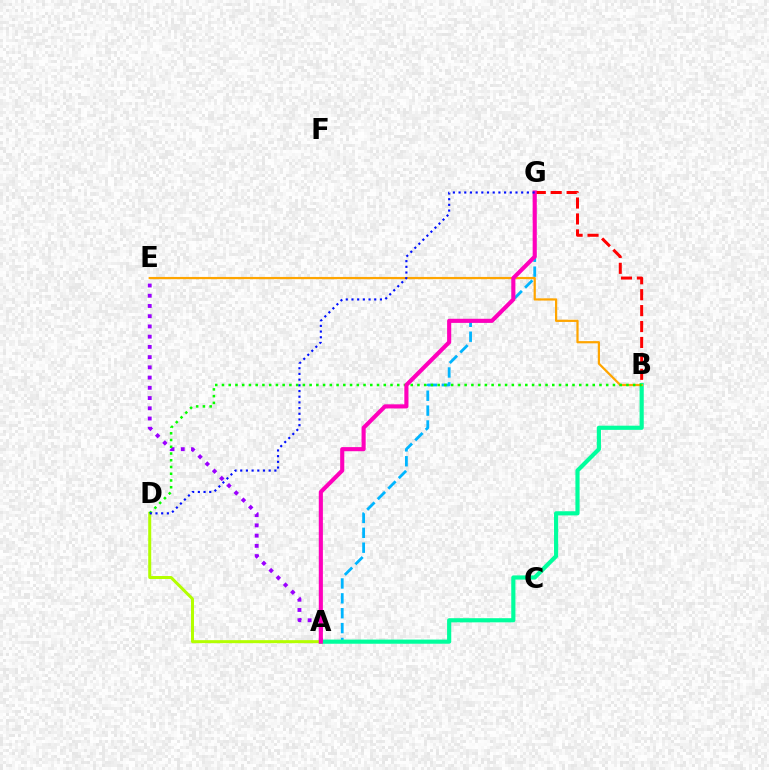{('A', 'G'): [{'color': '#00b5ff', 'line_style': 'dashed', 'thickness': 2.02}, {'color': '#ff00bd', 'line_style': 'solid', 'thickness': 2.96}], ('B', 'G'): [{'color': '#ff0000', 'line_style': 'dashed', 'thickness': 2.16}], ('A', 'B'): [{'color': '#00ff9d', 'line_style': 'solid', 'thickness': 3.0}], ('B', 'E'): [{'color': '#ffa500', 'line_style': 'solid', 'thickness': 1.6}], ('A', 'E'): [{'color': '#9b00ff', 'line_style': 'dotted', 'thickness': 2.78}], ('A', 'D'): [{'color': '#b3ff00', 'line_style': 'solid', 'thickness': 2.16}], ('B', 'D'): [{'color': '#08ff00', 'line_style': 'dotted', 'thickness': 1.83}], ('D', 'G'): [{'color': '#0010ff', 'line_style': 'dotted', 'thickness': 1.55}]}